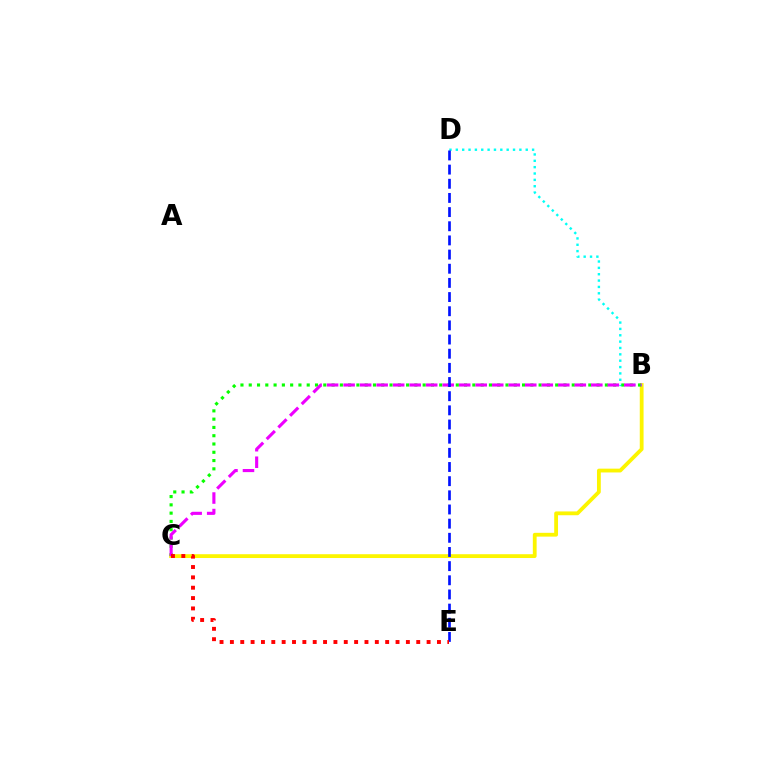{('B', 'C'): [{'color': '#fcf500', 'line_style': 'solid', 'thickness': 2.73}, {'color': '#08ff00', 'line_style': 'dotted', 'thickness': 2.25}, {'color': '#ee00ff', 'line_style': 'dashed', 'thickness': 2.24}], ('B', 'D'): [{'color': '#00fff6', 'line_style': 'dotted', 'thickness': 1.73}], ('D', 'E'): [{'color': '#0010ff', 'line_style': 'dashed', 'thickness': 1.92}], ('C', 'E'): [{'color': '#ff0000', 'line_style': 'dotted', 'thickness': 2.81}]}